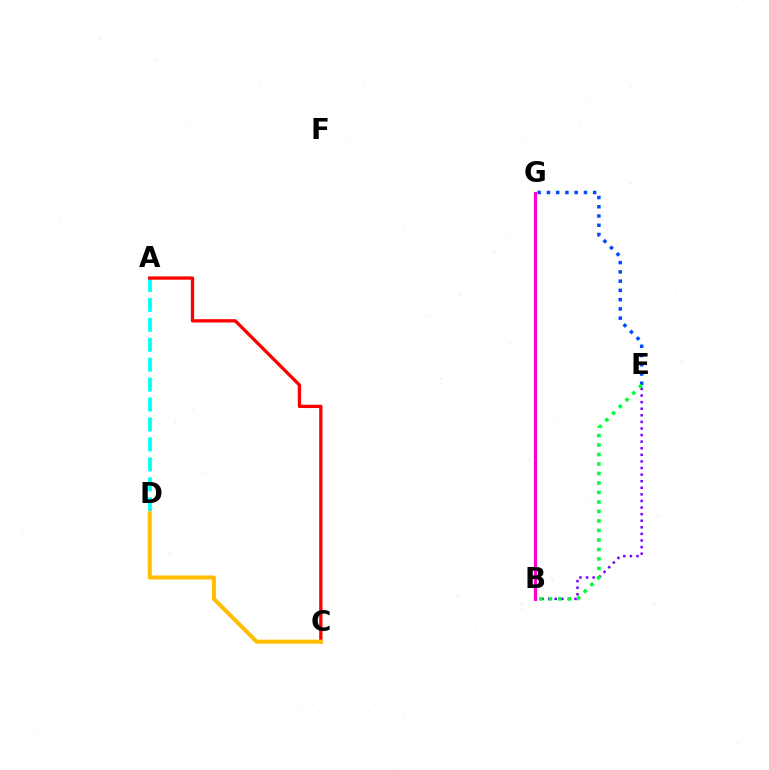{('E', 'G'): [{'color': '#004bff', 'line_style': 'dotted', 'thickness': 2.51}], ('A', 'D'): [{'color': '#00fff6', 'line_style': 'dashed', 'thickness': 2.71}], ('B', 'E'): [{'color': '#7200ff', 'line_style': 'dotted', 'thickness': 1.79}, {'color': '#00ff39', 'line_style': 'dotted', 'thickness': 2.58}], ('B', 'G'): [{'color': '#84ff00', 'line_style': 'solid', 'thickness': 1.71}, {'color': '#ff00cf', 'line_style': 'solid', 'thickness': 2.19}], ('A', 'C'): [{'color': '#ff0000', 'line_style': 'solid', 'thickness': 2.38}], ('C', 'D'): [{'color': '#ffbd00', 'line_style': 'solid', 'thickness': 2.89}]}